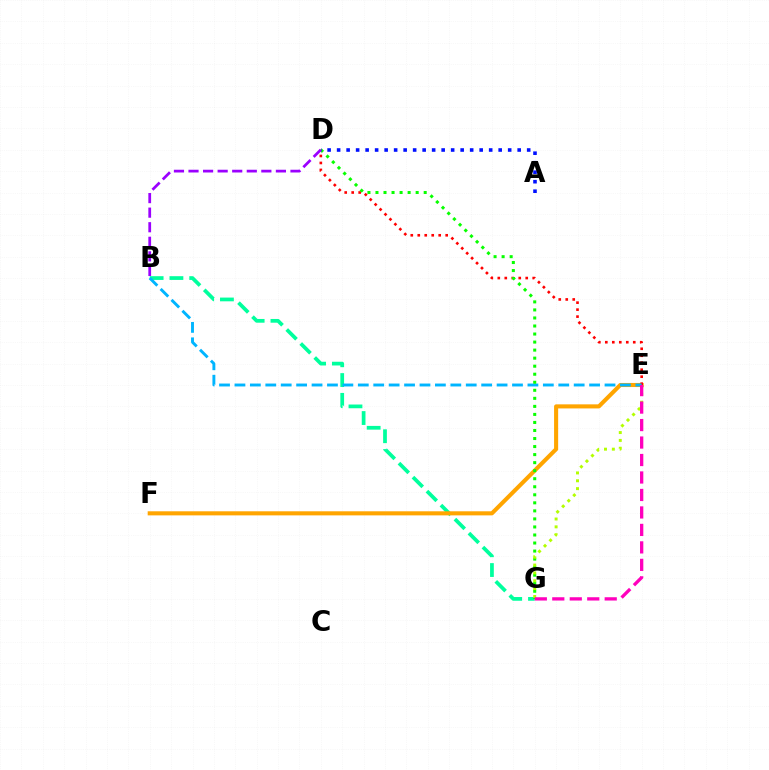{('B', 'G'): [{'color': '#00ff9d', 'line_style': 'dashed', 'thickness': 2.69}], ('E', 'F'): [{'color': '#ffa500', 'line_style': 'solid', 'thickness': 2.94}], ('D', 'E'): [{'color': '#ff0000', 'line_style': 'dotted', 'thickness': 1.9}], ('B', 'E'): [{'color': '#00b5ff', 'line_style': 'dashed', 'thickness': 2.09}], ('D', 'G'): [{'color': '#08ff00', 'line_style': 'dotted', 'thickness': 2.18}], ('B', 'D'): [{'color': '#9b00ff', 'line_style': 'dashed', 'thickness': 1.98}], ('E', 'G'): [{'color': '#b3ff00', 'line_style': 'dotted', 'thickness': 2.13}, {'color': '#ff00bd', 'line_style': 'dashed', 'thickness': 2.37}], ('A', 'D'): [{'color': '#0010ff', 'line_style': 'dotted', 'thickness': 2.58}]}